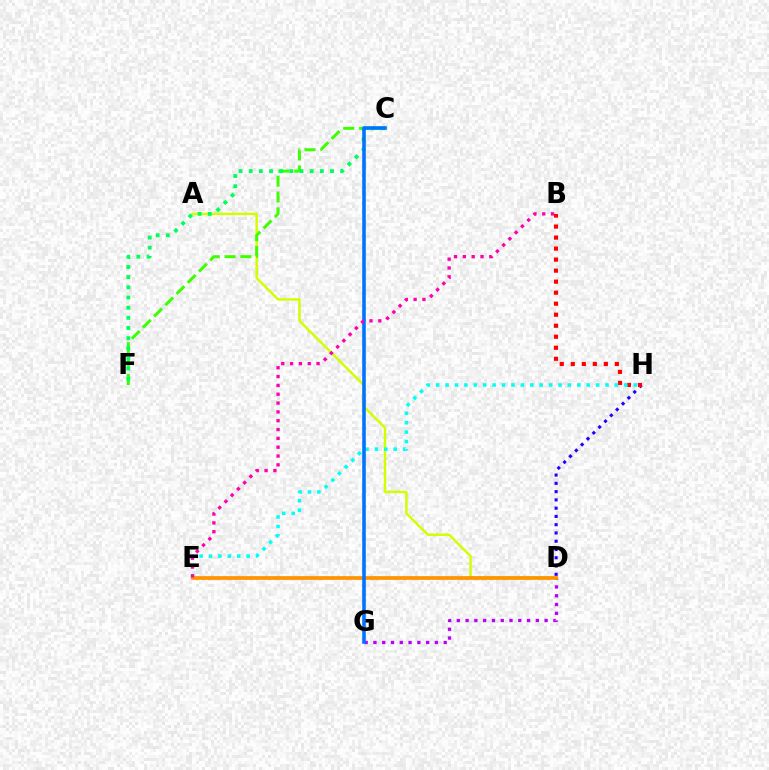{('D', 'G'): [{'color': '#b900ff', 'line_style': 'dotted', 'thickness': 2.39}], ('D', 'H'): [{'color': '#2500ff', 'line_style': 'dotted', 'thickness': 2.25}], ('A', 'D'): [{'color': '#d1ff00', 'line_style': 'solid', 'thickness': 1.76}], ('C', 'F'): [{'color': '#3dff00', 'line_style': 'dashed', 'thickness': 2.15}, {'color': '#00ff5c', 'line_style': 'dotted', 'thickness': 2.76}], ('B', 'H'): [{'color': '#ff0000', 'line_style': 'dotted', 'thickness': 2.99}], ('E', 'H'): [{'color': '#00fff6', 'line_style': 'dotted', 'thickness': 2.56}], ('D', 'E'): [{'color': '#ff9400', 'line_style': 'solid', 'thickness': 2.69}], ('C', 'G'): [{'color': '#0074ff', 'line_style': 'solid', 'thickness': 2.58}], ('B', 'E'): [{'color': '#ff00ac', 'line_style': 'dotted', 'thickness': 2.4}]}